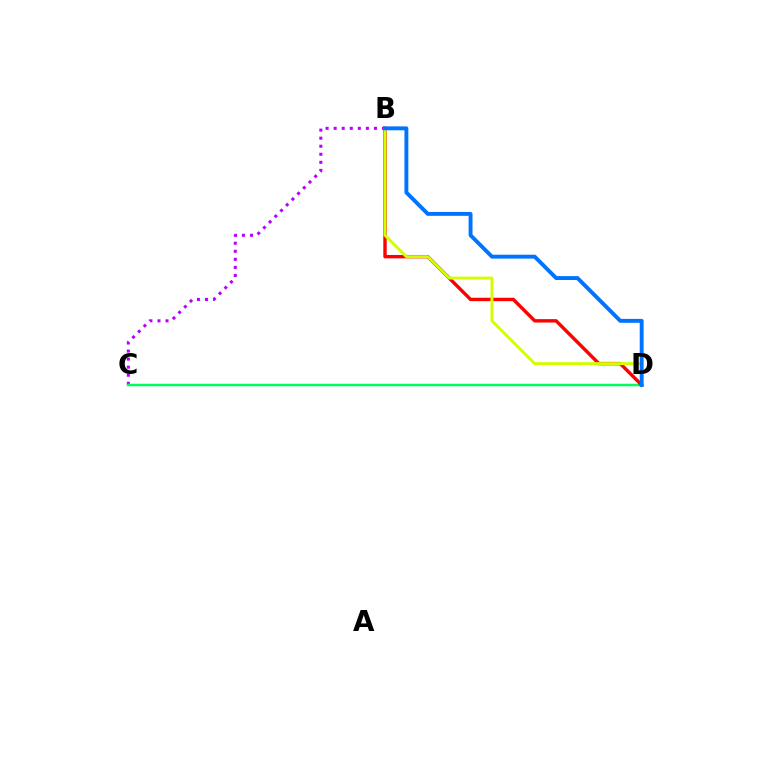{('B', 'C'): [{'color': '#b900ff', 'line_style': 'dotted', 'thickness': 2.19}], ('C', 'D'): [{'color': '#00ff5c', 'line_style': 'solid', 'thickness': 1.8}], ('B', 'D'): [{'color': '#ff0000', 'line_style': 'solid', 'thickness': 2.45}, {'color': '#d1ff00', 'line_style': 'solid', 'thickness': 2.1}, {'color': '#0074ff', 'line_style': 'solid', 'thickness': 2.81}]}